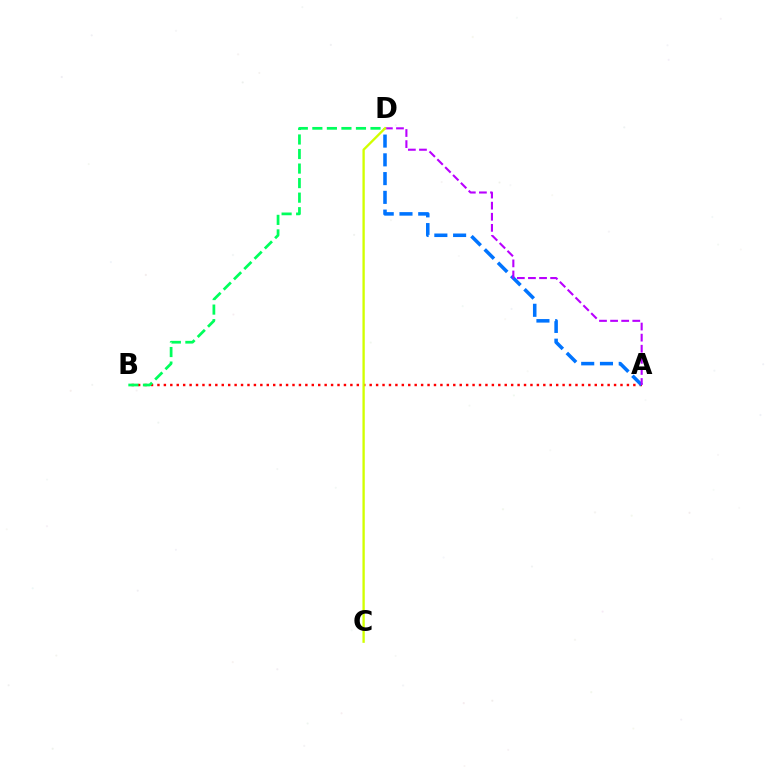{('A', 'B'): [{'color': '#ff0000', 'line_style': 'dotted', 'thickness': 1.75}], ('B', 'D'): [{'color': '#00ff5c', 'line_style': 'dashed', 'thickness': 1.97}], ('A', 'D'): [{'color': '#0074ff', 'line_style': 'dashed', 'thickness': 2.55}, {'color': '#b900ff', 'line_style': 'dashed', 'thickness': 1.51}], ('C', 'D'): [{'color': '#d1ff00', 'line_style': 'solid', 'thickness': 1.69}]}